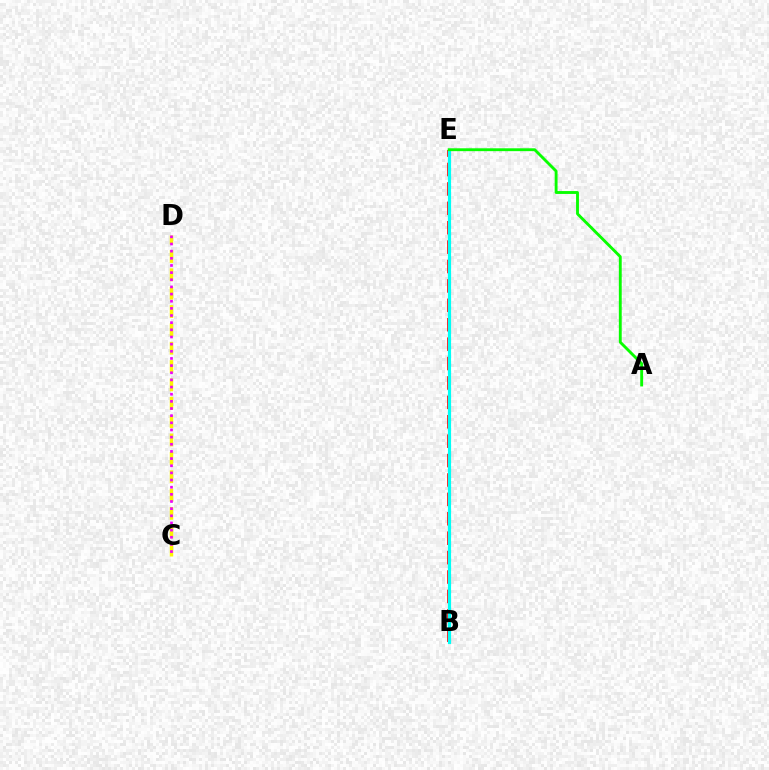{('B', 'E'): [{'color': '#ff0000', 'line_style': 'dashed', 'thickness': 2.64}, {'color': '#0010ff', 'line_style': 'dotted', 'thickness': 2.21}, {'color': '#00fff6', 'line_style': 'solid', 'thickness': 2.25}], ('C', 'D'): [{'color': '#fcf500', 'line_style': 'dashed', 'thickness': 2.49}, {'color': '#ee00ff', 'line_style': 'dotted', 'thickness': 1.94}], ('A', 'E'): [{'color': '#08ff00', 'line_style': 'solid', 'thickness': 2.06}]}